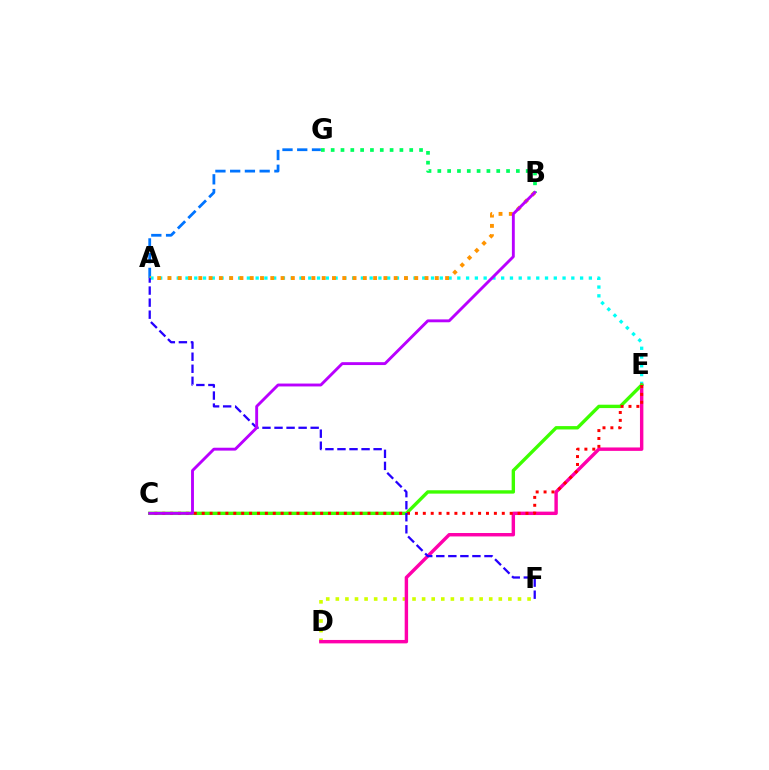{('A', 'G'): [{'color': '#0074ff', 'line_style': 'dashed', 'thickness': 2.0}], ('D', 'F'): [{'color': '#d1ff00', 'line_style': 'dotted', 'thickness': 2.6}], ('A', 'E'): [{'color': '#00fff6', 'line_style': 'dotted', 'thickness': 2.38}], ('D', 'E'): [{'color': '#ff00ac', 'line_style': 'solid', 'thickness': 2.46}], ('C', 'E'): [{'color': '#3dff00', 'line_style': 'solid', 'thickness': 2.42}, {'color': '#ff0000', 'line_style': 'dotted', 'thickness': 2.15}], ('A', 'B'): [{'color': '#ff9400', 'line_style': 'dotted', 'thickness': 2.79}], ('A', 'F'): [{'color': '#2500ff', 'line_style': 'dashed', 'thickness': 1.64}], ('B', 'G'): [{'color': '#00ff5c', 'line_style': 'dotted', 'thickness': 2.67}], ('B', 'C'): [{'color': '#b900ff', 'line_style': 'solid', 'thickness': 2.07}]}